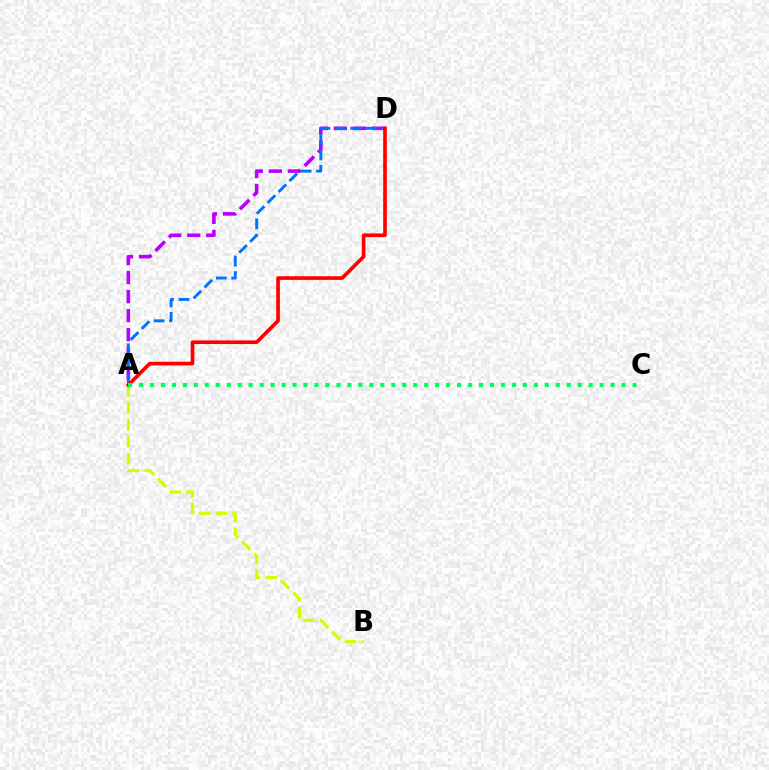{('A', 'B'): [{'color': '#d1ff00', 'line_style': 'dashed', 'thickness': 2.3}], ('A', 'D'): [{'color': '#b900ff', 'line_style': 'dashed', 'thickness': 2.59}, {'color': '#0074ff', 'line_style': 'dashed', 'thickness': 2.09}, {'color': '#ff0000', 'line_style': 'solid', 'thickness': 2.64}], ('A', 'C'): [{'color': '#00ff5c', 'line_style': 'dotted', 'thickness': 2.98}]}